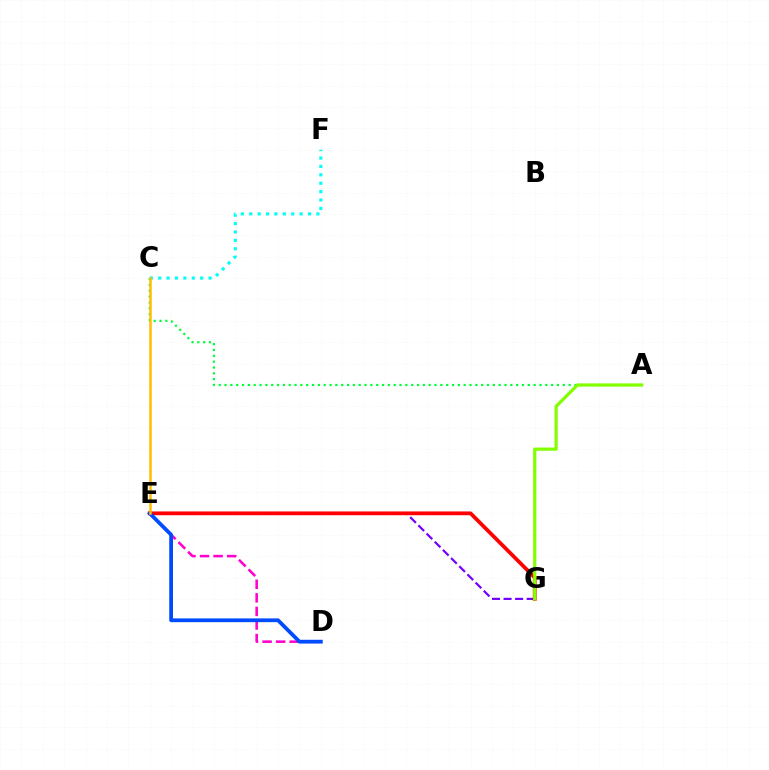{('E', 'G'): [{'color': '#7200ff', 'line_style': 'dashed', 'thickness': 1.57}, {'color': '#ff0000', 'line_style': 'solid', 'thickness': 2.72}], ('D', 'E'): [{'color': '#ff00cf', 'line_style': 'dashed', 'thickness': 1.84}, {'color': '#004bff', 'line_style': 'solid', 'thickness': 2.72}], ('A', 'C'): [{'color': '#00ff39', 'line_style': 'dotted', 'thickness': 1.58}], ('C', 'F'): [{'color': '#00fff6', 'line_style': 'dotted', 'thickness': 2.28}], ('C', 'E'): [{'color': '#ffbd00', 'line_style': 'solid', 'thickness': 1.81}], ('A', 'G'): [{'color': '#84ff00', 'line_style': 'solid', 'thickness': 2.32}]}